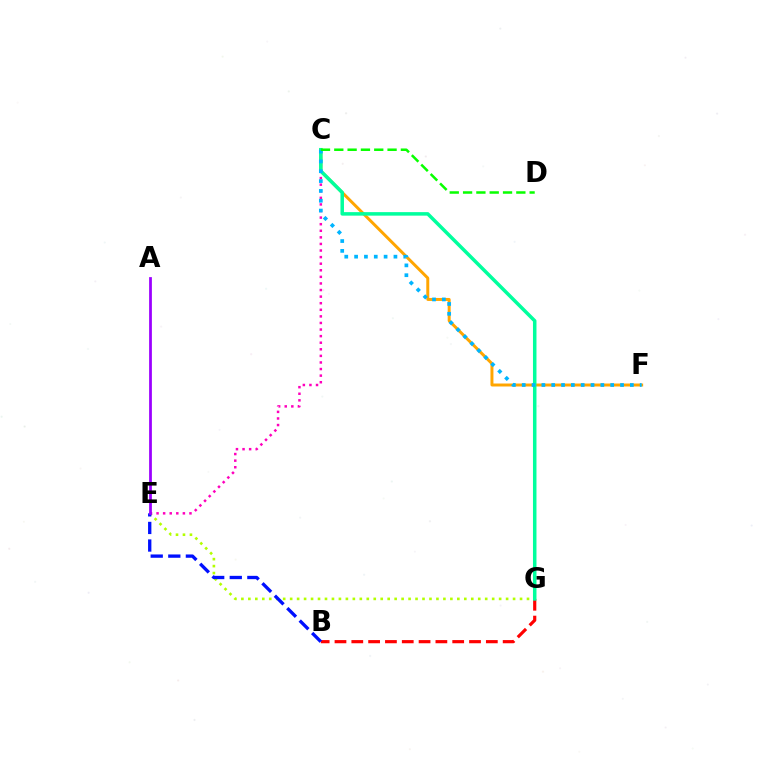{('E', 'G'): [{'color': '#b3ff00', 'line_style': 'dotted', 'thickness': 1.89}], ('B', 'G'): [{'color': '#ff0000', 'line_style': 'dashed', 'thickness': 2.28}], ('C', 'E'): [{'color': '#ff00bd', 'line_style': 'dotted', 'thickness': 1.79}], ('C', 'F'): [{'color': '#ffa500', 'line_style': 'solid', 'thickness': 2.14}, {'color': '#00b5ff', 'line_style': 'dotted', 'thickness': 2.67}], ('B', 'E'): [{'color': '#0010ff', 'line_style': 'dashed', 'thickness': 2.39}], ('C', 'G'): [{'color': '#00ff9d', 'line_style': 'solid', 'thickness': 2.53}], ('A', 'E'): [{'color': '#9b00ff', 'line_style': 'solid', 'thickness': 1.99}], ('C', 'D'): [{'color': '#08ff00', 'line_style': 'dashed', 'thickness': 1.81}]}